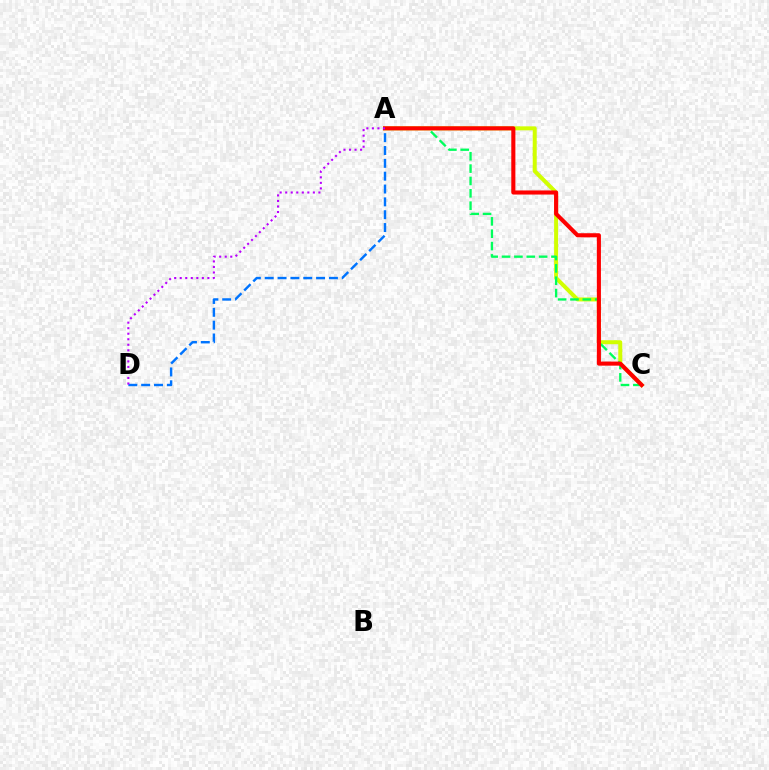{('A', 'C'): [{'color': '#d1ff00', 'line_style': 'solid', 'thickness': 2.88}, {'color': '#00ff5c', 'line_style': 'dashed', 'thickness': 1.68}, {'color': '#ff0000', 'line_style': 'solid', 'thickness': 2.95}], ('A', 'D'): [{'color': '#0074ff', 'line_style': 'dashed', 'thickness': 1.74}, {'color': '#b900ff', 'line_style': 'dotted', 'thickness': 1.5}]}